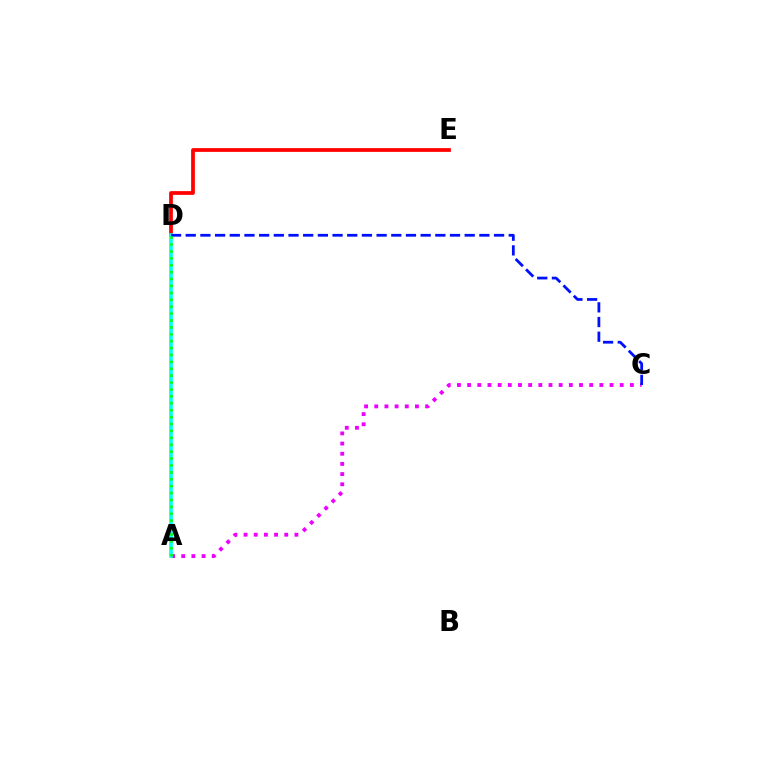{('A', 'C'): [{'color': '#ee00ff', 'line_style': 'dotted', 'thickness': 2.76}], ('A', 'D'): [{'color': '#fcf500', 'line_style': 'dashed', 'thickness': 1.61}, {'color': '#00fff6', 'line_style': 'solid', 'thickness': 2.63}, {'color': '#08ff00', 'line_style': 'dotted', 'thickness': 1.88}], ('D', 'E'): [{'color': '#ff0000', 'line_style': 'solid', 'thickness': 2.7}], ('C', 'D'): [{'color': '#0010ff', 'line_style': 'dashed', 'thickness': 1.99}]}